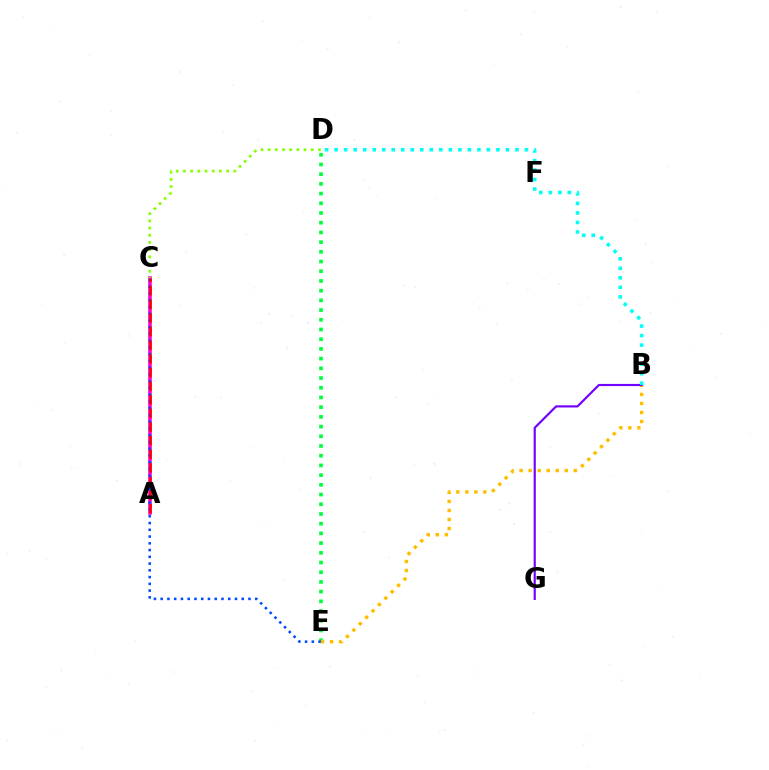{('D', 'E'): [{'color': '#00ff39', 'line_style': 'dotted', 'thickness': 2.64}], ('B', 'E'): [{'color': '#ffbd00', 'line_style': 'dotted', 'thickness': 2.45}], ('B', 'G'): [{'color': '#7200ff', 'line_style': 'solid', 'thickness': 1.56}], ('A', 'C'): [{'color': '#ff00cf', 'line_style': 'solid', 'thickness': 2.58}, {'color': '#ff0000', 'line_style': 'dashed', 'thickness': 1.85}], ('C', 'E'): [{'color': '#004bff', 'line_style': 'dotted', 'thickness': 1.83}], ('B', 'D'): [{'color': '#00fff6', 'line_style': 'dotted', 'thickness': 2.59}], ('C', 'D'): [{'color': '#84ff00', 'line_style': 'dotted', 'thickness': 1.95}]}